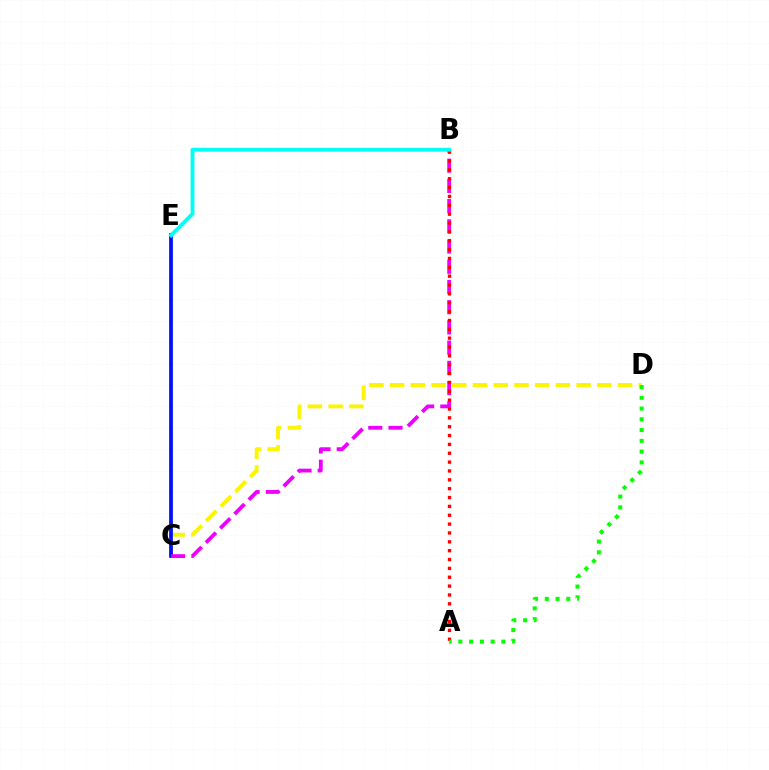{('C', 'D'): [{'color': '#fcf500', 'line_style': 'dashed', 'thickness': 2.82}], ('C', 'E'): [{'color': '#0010ff', 'line_style': 'solid', 'thickness': 2.7}], ('B', 'C'): [{'color': '#ee00ff', 'line_style': 'dashed', 'thickness': 2.75}], ('A', 'B'): [{'color': '#ff0000', 'line_style': 'dotted', 'thickness': 2.41}], ('A', 'D'): [{'color': '#08ff00', 'line_style': 'dotted', 'thickness': 2.93}], ('B', 'E'): [{'color': '#00fff6', 'line_style': 'solid', 'thickness': 2.76}]}